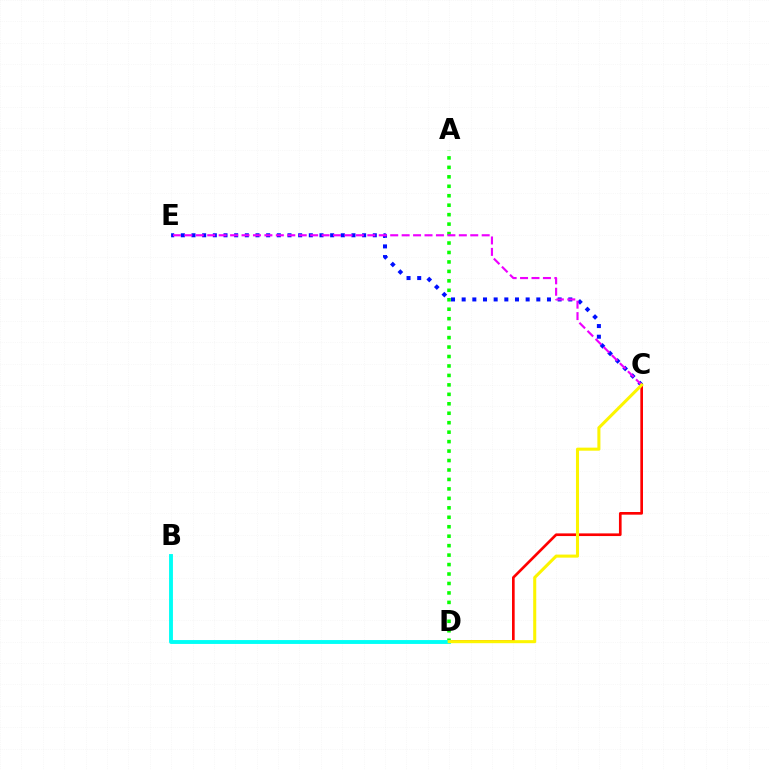{('C', 'D'): [{'color': '#ff0000', 'line_style': 'solid', 'thickness': 1.92}, {'color': '#fcf500', 'line_style': 'solid', 'thickness': 2.2}], ('A', 'D'): [{'color': '#08ff00', 'line_style': 'dotted', 'thickness': 2.57}], ('C', 'E'): [{'color': '#0010ff', 'line_style': 'dotted', 'thickness': 2.9}, {'color': '#ee00ff', 'line_style': 'dashed', 'thickness': 1.55}], ('B', 'D'): [{'color': '#00fff6', 'line_style': 'solid', 'thickness': 2.79}]}